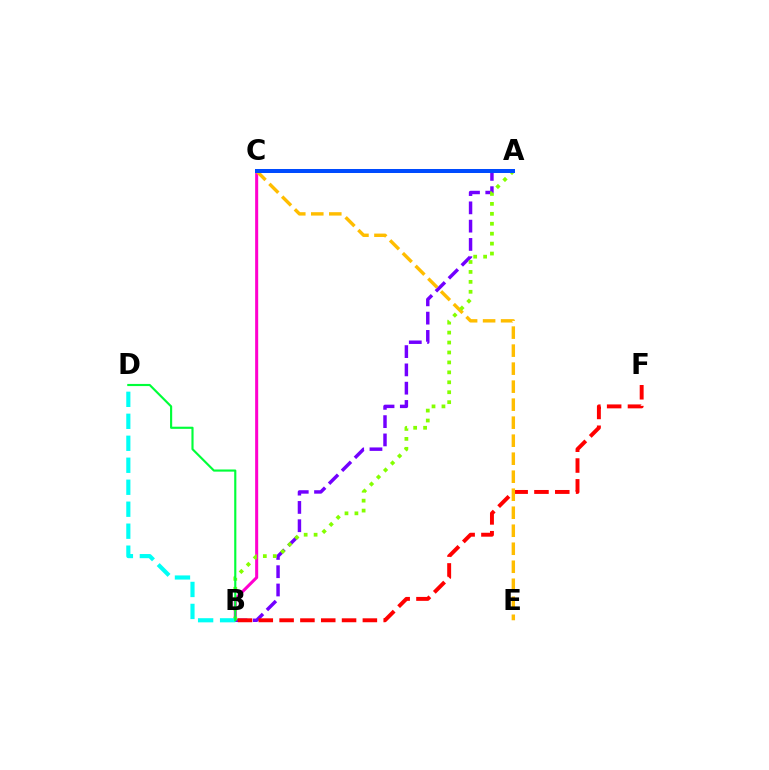{('B', 'C'): [{'color': '#ff00cf', 'line_style': 'solid', 'thickness': 2.19}], ('A', 'B'): [{'color': '#7200ff', 'line_style': 'dashed', 'thickness': 2.48}, {'color': '#84ff00', 'line_style': 'dotted', 'thickness': 2.7}], ('B', 'F'): [{'color': '#ff0000', 'line_style': 'dashed', 'thickness': 2.83}], ('C', 'E'): [{'color': '#ffbd00', 'line_style': 'dashed', 'thickness': 2.45}], ('B', 'D'): [{'color': '#00fff6', 'line_style': 'dashed', 'thickness': 2.99}, {'color': '#00ff39', 'line_style': 'solid', 'thickness': 1.55}], ('A', 'C'): [{'color': '#004bff', 'line_style': 'solid', 'thickness': 2.88}]}